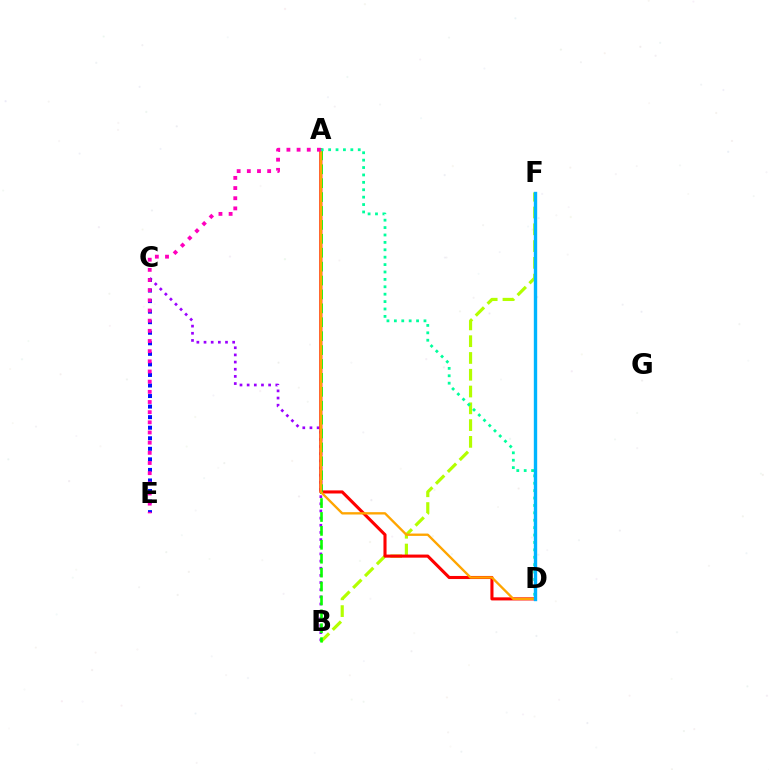{('B', 'C'): [{'color': '#9b00ff', 'line_style': 'dotted', 'thickness': 1.94}], ('C', 'E'): [{'color': '#0010ff', 'line_style': 'dotted', 'thickness': 2.87}], ('B', 'F'): [{'color': '#b3ff00', 'line_style': 'dashed', 'thickness': 2.28}], ('A', 'D'): [{'color': '#ff0000', 'line_style': 'solid', 'thickness': 2.22}, {'color': '#ffa500', 'line_style': 'solid', 'thickness': 1.69}, {'color': '#00ff9d', 'line_style': 'dotted', 'thickness': 2.01}], ('A', 'B'): [{'color': '#08ff00', 'line_style': 'dashed', 'thickness': 1.89}], ('D', 'F'): [{'color': '#00b5ff', 'line_style': 'solid', 'thickness': 2.43}], ('A', 'E'): [{'color': '#ff00bd', 'line_style': 'dotted', 'thickness': 2.76}]}